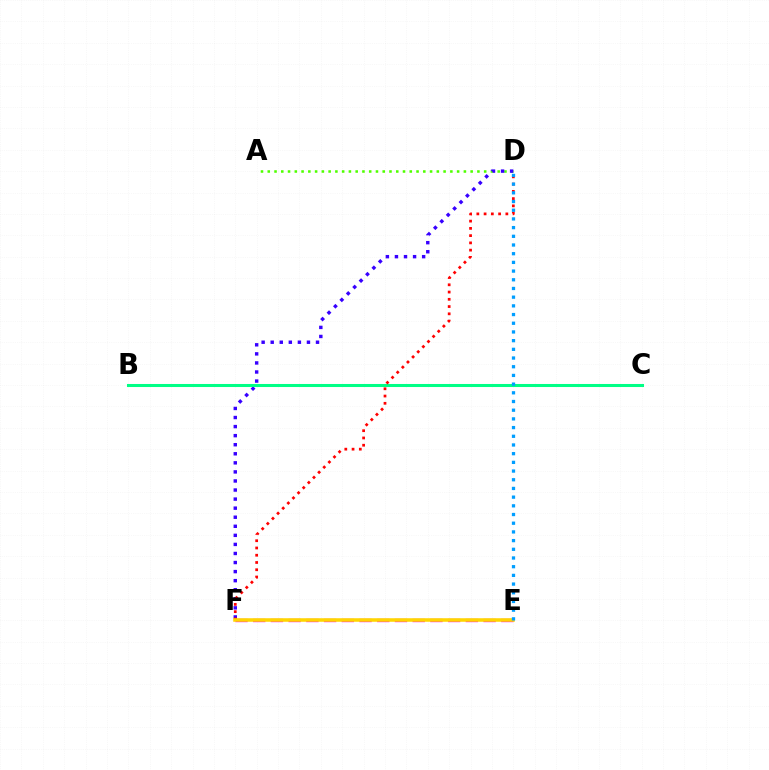{('A', 'D'): [{'color': '#4fff00', 'line_style': 'dotted', 'thickness': 1.84}], ('D', 'F'): [{'color': '#3700ff', 'line_style': 'dotted', 'thickness': 2.46}, {'color': '#ff0000', 'line_style': 'dotted', 'thickness': 1.97}], ('E', 'F'): [{'color': '#ff00ed', 'line_style': 'dashed', 'thickness': 2.41}, {'color': '#ffd500', 'line_style': 'solid', 'thickness': 2.55}], ('B', 'C'): [{'color': '#00ff86', 'line_style': 'solid', 'thickness': 2.19}], ('D', 'E'): [{'color': '#009eff', 'line_style': 'dotted', 'thickness': 2.36}]}